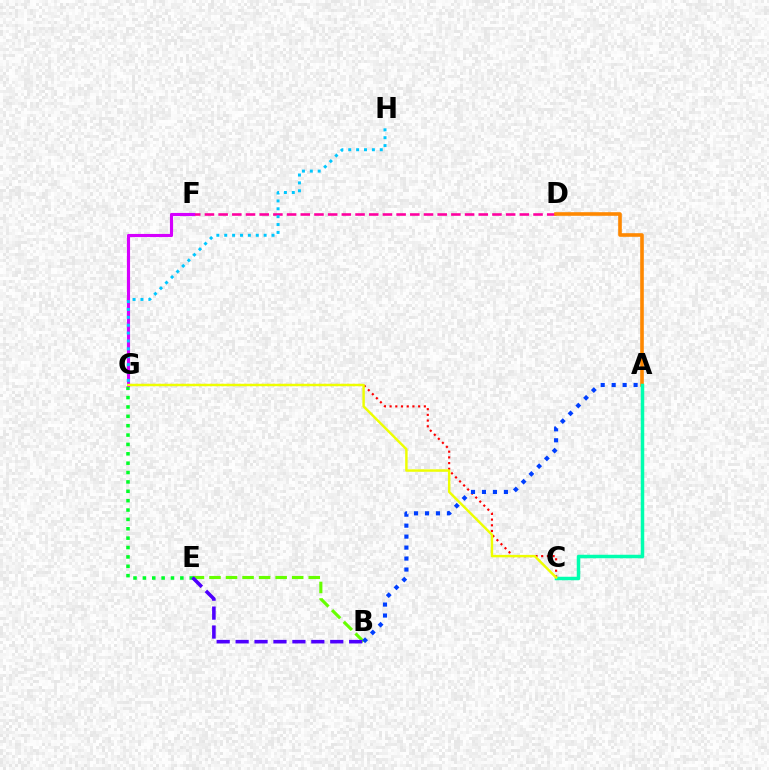{('B', 'E'): [{'color': '#66ff00', 'line_style': 'dashed', 'thickness': 2.25}, {'color': '#4f00ff', 'line_style': 'dashed', 'thickness': 2.57}], ('C', 'G'): [{'color': '#ff0000', 'line_style': 'dotted', 'thickness': 1.55}, {'color': '#eeff00', 'line_style': 'solid', 'thickness': 1.76}], ('E', 'G'): [{'color': '#00ff27', 'line_style': 'dotted', 'thickness': 2.55}], ('D', 'F'): [{'color': '#ff00a0', 'line_style': 'dashed', 'thickness': 1.86}], ('F', 'G'): [{'color': '#d600ff', 'line_style': 'solid', 'thickness': 2.24}], ('A', 'D'): [{'color': '#ff8800', 'line_style': 'solid', 'thickness': 2.6}], ('A', 'C'): [{'color': '#00ffaf', 'line_style': 'solid', 'thickness': 2.51}], ('A', 'B'): [{'color': '#003fff', 'line_style': 'dotted', 'thickness': 2.98}], ('G', 'H'): [{'color': '#00c7ff', 'line_style': 'dotted', 'thickness': 2.14}]}